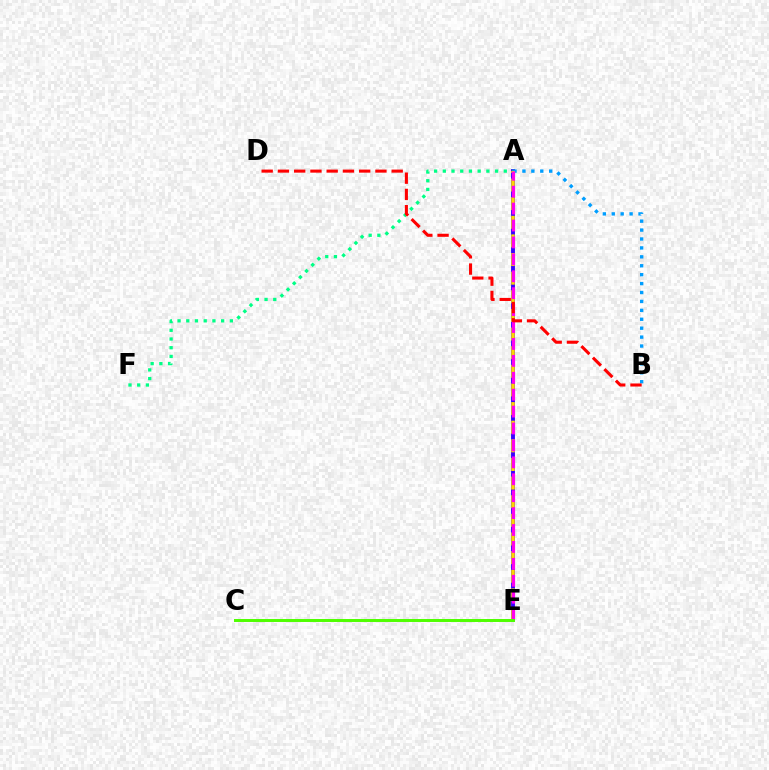{('A', 'E'): [{'color': '#3700ff', 'line_style': 'solid', 'thickness': 2.79}, {'color': '#ffd500', 'line_style': 'dashed', 'thickness': 2.53}, {'color': '#ff00ed', 'line_style': 'dashed', 'thickness': 2.3}], ('A', 'F'): [{'color': '#00ff86', 'line_style': 'dotted', 'thickness': 2.37}], ('A', 'B'): [{'color': '#009eff', 'line_style': 'dotted', 'thickness': 2.42}], ('C', 'E'): [{'color': '#4fff00', 'line_style': 'solid', 'thickness': 2.14}], ('B', 'D'): [{'color': '#ff0000', 'line_style': 'dashed', 'thickness': 2.21}]}